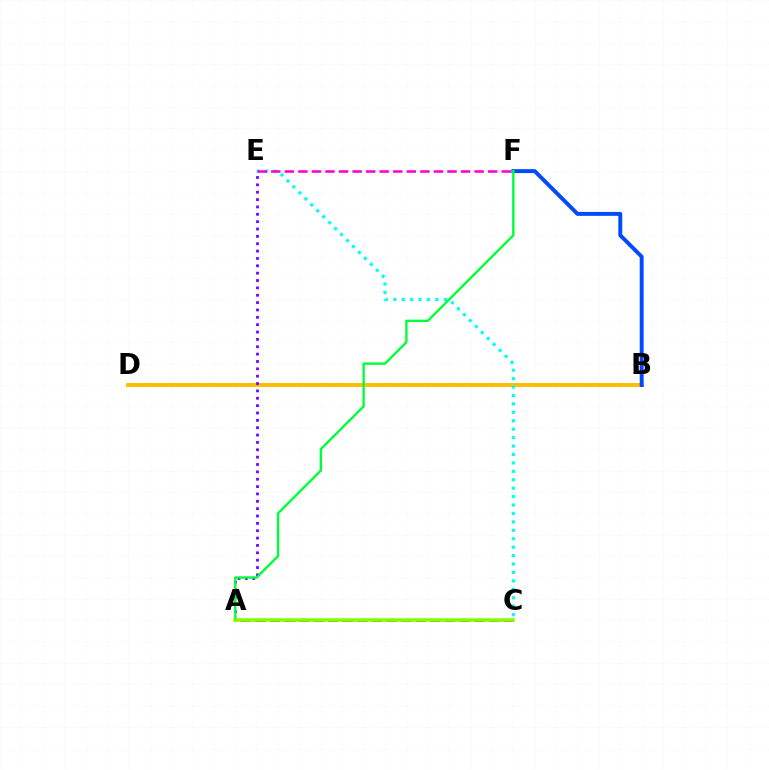{('B', 'D'): [{'color': '#ffbd00', 'line_style': 'solid', 'thickness': 2.82}], ('C', 'E'): [{'color': '#00fff6', 'line_style': 'dotted', 'thickness': 2.29}], ('A', 'E'): [{'color': '#7200ff', 'line_style': 'dotted', 'thickness': 2.0}], ('B', 'F'): [{'color': '#004bff', 'line_style': 'solid', 'thickness': 2.83}], ('A', 'F'): [{'color': '#00ff39', 'line_style': 'solid', 'thickness': 1.71}], ('A', 'C'): [{'color': '#ff0000', 'line_style': 'dashed', 'thickness': 1.98}, {'color': '#84ff00', 'line_style': 'solid', 'thickness': 2.54}], ('E', 'F'): [{'color': '#ff00cf', 'line_style': 'dashed', 'thickness': 1.84}]}